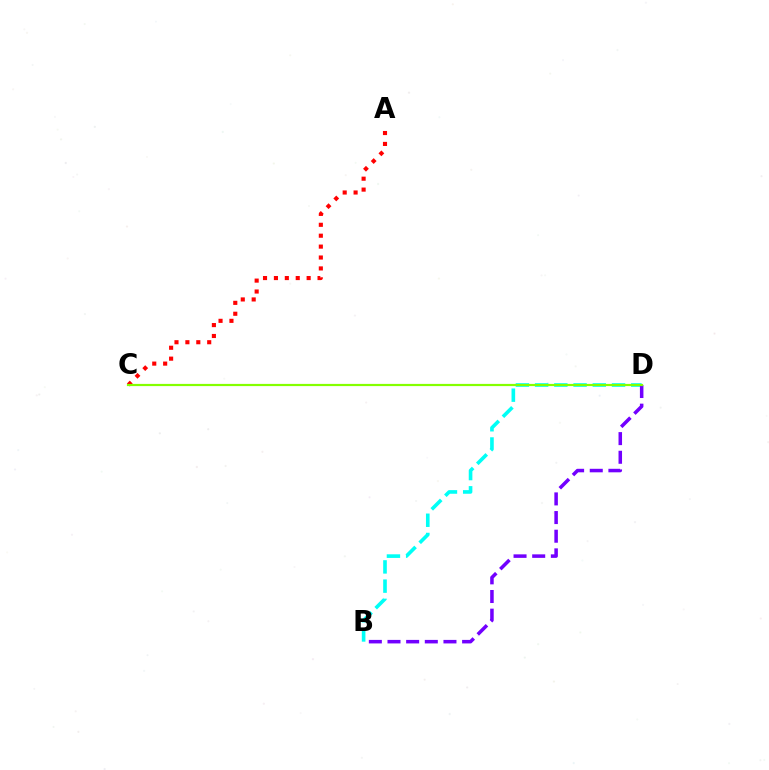{('B', 'D'): [{'color': '#00fff6', 'line_style': 'dashed', 'thickness': 2.61}, {'color': '#7200ff', 'line_style': 'dashed', 'thickness': 2.53}], ('A', 'C'): [{'color': '#ff0000', 'line_style': 'dotted', 'thickness': 2.96}], ('C', 'D'): [{'color': '#84ff00', 'line_style': 'solid', 'thickness': 1.59}]}